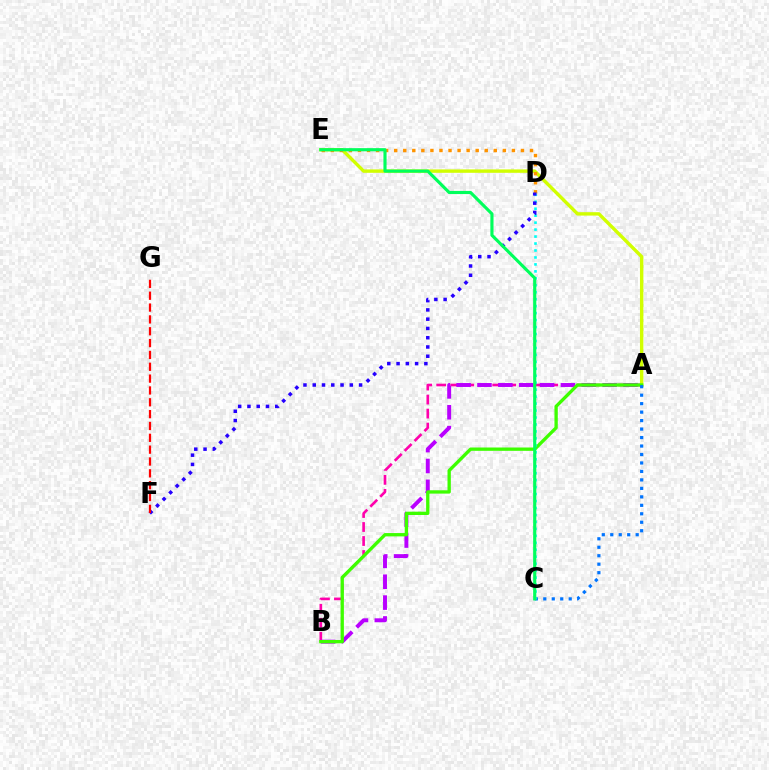{('A', 'B'): [{'color': '#ff00ac', 'line_style': 'dashed', 'thickness': 1.9}, {'color': '#b900ff', 'line_style': 'dashed', 'thickness': 2.83}, {'color': '#3dff00', 'line_style': 'solid', 'thickness': 2.39}], ('A', 'E'): [{'color': '#d1ff00', 'line_style': 'solid', 'thickness': 2.44}], ('D', 'E'): [{'color': '#ff9400', 'line_style': 'dotted', 'thickness': 2.46}], ('A', 'C'): [{'color': '#0074ff', 'line_style': 'dotted', 'thickness': 2.3}], ('C', 'D'): [{'color': '#00fff6', 'line_style': 'dotted', 'thickness': 1.89}], ('D', 'F'): [{'color': '#2500ff', 'line_style': 'dotted', 'thickness': 2.52}], ('F', 'G'): [{'color': '#ff0000', 'line_style': 'dashed', 'thickness': 1.61}], ('C', 'E'): [{'color': '#00ff5c', 'line_style': 'solid', 'thickness': 2.26}]}